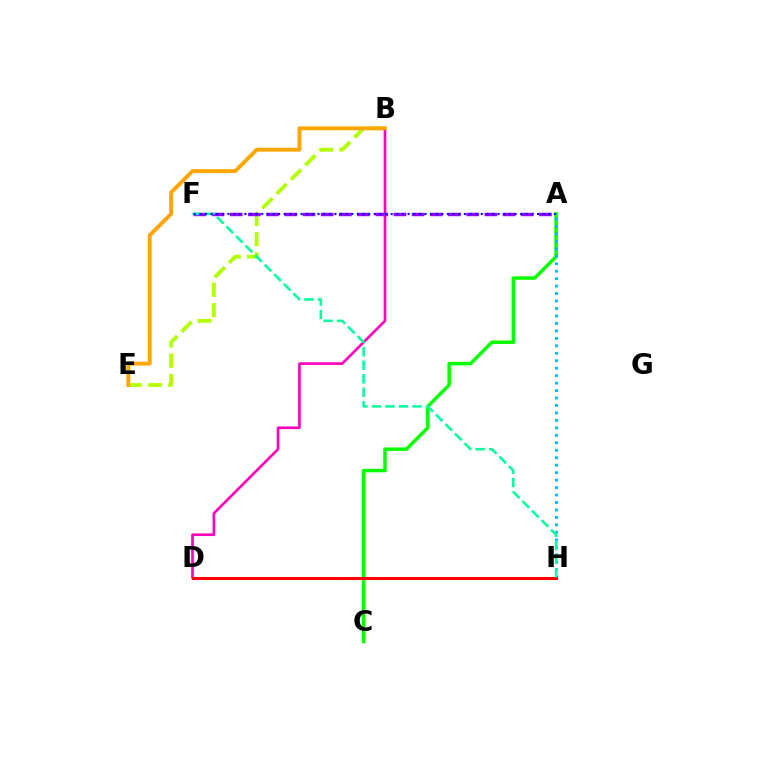{('A', 'C'): [{'color': '#08ff00', 'line_style': 'solid', 'thickness': 2.51}], ('A', 'H'): [{'color': '#00b5ff', 'line_style': 'dotted', 'thickness': 2.03}], ('B', 'E'): [{'color': '#b3ff00', 'line_style': 'dashed', 'thickness': 2.75}, {'color': '#ffa500', 'line_style': 'solid', 'thickness': 2.79}], ('B', 'D'): [{'color': '#ff00bd', 'line_style': 'solid', 'thickness': 1.91}], ('A', 'F'): [{'color': '#9b00ff', 'line_style': 'dashed', 'thickness': 2.47}, {'color': '#0010ff', 'line_style': 'dotted', 'thickness': 1.53}], ('D', 'H'): [{'color': '#ff0000', 'line_style': 'solid', 'thickness': 2.15}], ('F', 'H'): [{'color': '#00ff9d', 'line_style': 'dashed', 'thickness': 1.83}]}